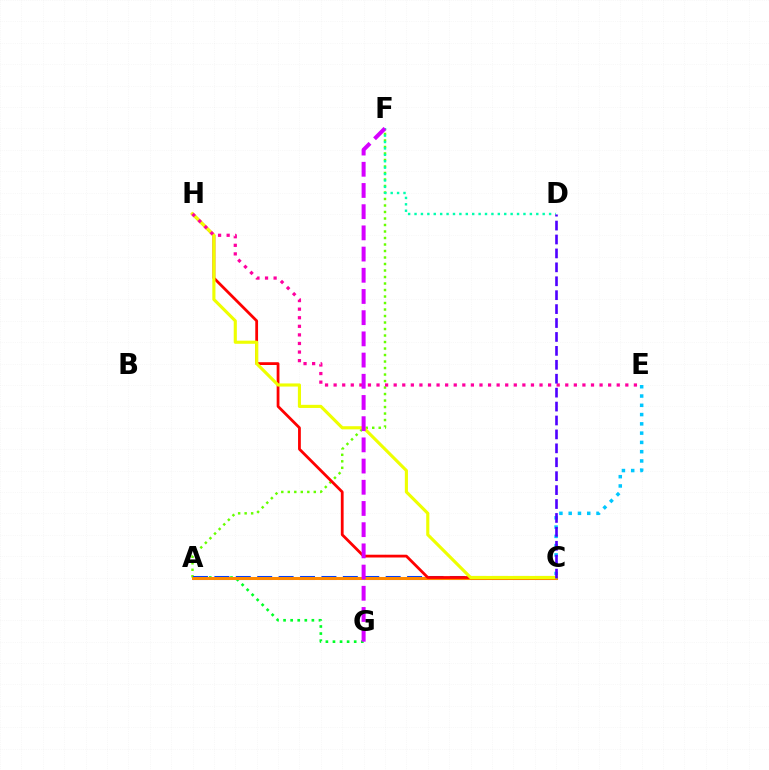{('A', 'G'): [{'color': '#00ff27', 'line_style': 'dotted', 'thickness': 1.92}], ('A', 'F'): [{'color': '#66ff00', 'line_style': 'dotted', 'thickness': 1.77}], ('A', 'C'): [{'color': '#003fff', 'line_style': 'dashed', 'thickness': 2.91}, {'color': '#ff8800', 'line_style': 'solid', 'thickness': 2.19}], ('C', 'E'): [{'color': '#00c7ff', 'line_style': 'dotted', 'thickness': 2.52}], ('C', 'H'): [{'color': '#ff0000', 'line_style': 'solid', 'thickness': 2.0}, {'color': '#eeff00', 'line_style': 'solid', 'thickness': 2.25}], ('D', 'F'): [{'color': '#00ffaf', 'line_style': 'dotted', 'thickness': 1.74}], ('E', 'H'): [{'color': '#ff00a0', 'line_style': 'dotted', 'thickness': 2.33}], ('F', 'G'): [{'color': '#d600ff', 'line_style': 'dashed', 'thickness': 2.88}], ('C', 'D'): [{'color': '#4f00ff', 'line_style': 'dashed', 'thickness': 1.89}]}